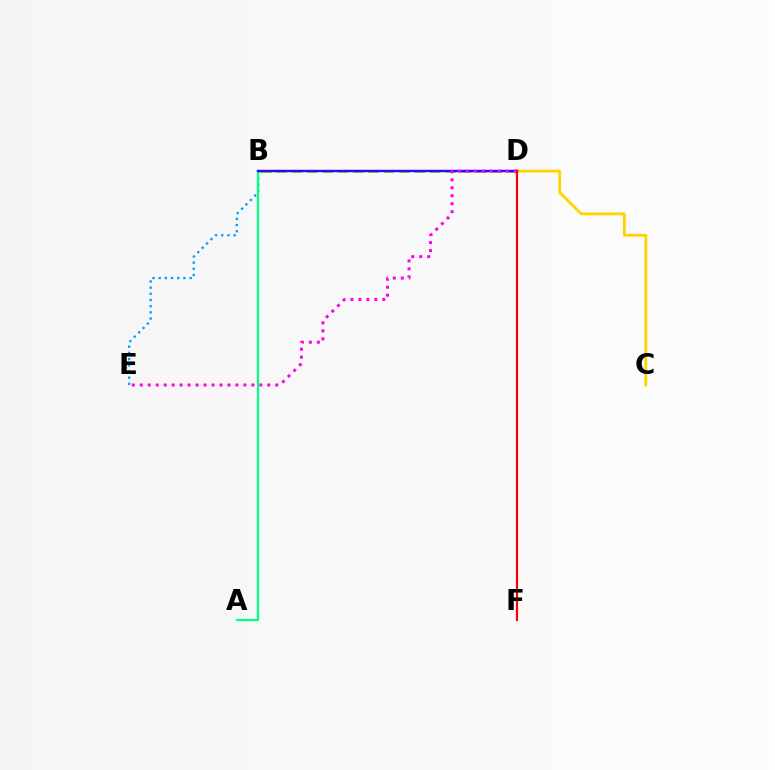{('B', 'E'): [{'color': '#009eff', 'line_style': 'dotted', 'thickness': 1.68}], ('A', 'B'): [{'color': '#00ff86', 'line_style': 'solid', 'thickness': 1.62}], ('C', 'D'): [{'color': '#ffd500', 'line_style': 'solid', 'thickness': 2.06}], ('B', 'D'): [{'color': '#4fff00', 'line_style': 'dashed', 'thickness': 2.09}, {'color': '#3700ff', 'line_style': 'solid', 'thickness': 1.74}], ('D', 'E'): [{'color': '#ff00ed', 'line_style': 'dotted', 'thickness': 2.17}], ('D', 'F'): [{'color': '#ff0000', 'line_style': 'solid', 'thickness': 1.57}]}